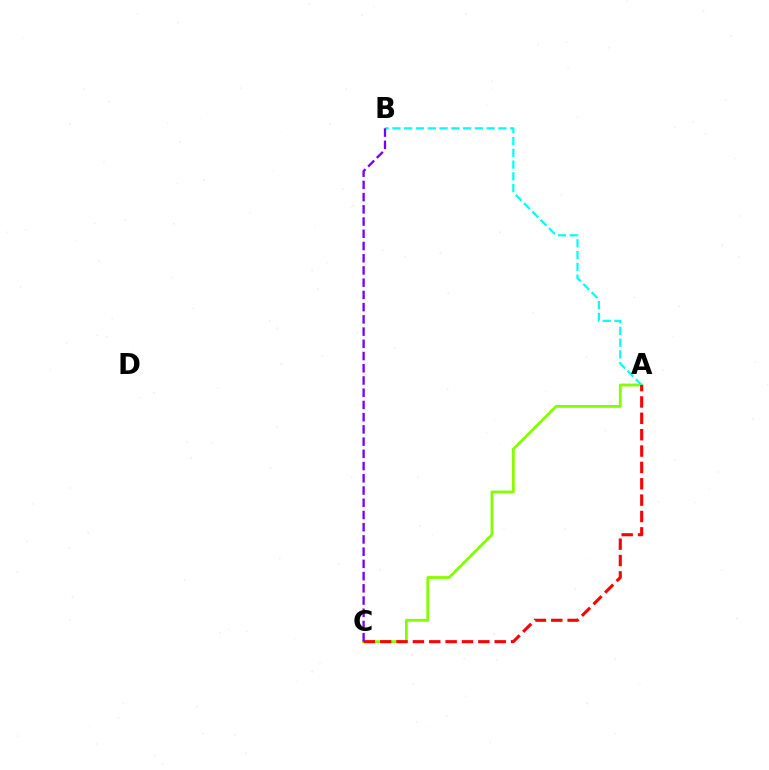{('A', 'C'): [{'color': '#84ff00', 'line_style': 'solid', 'thickness': 2.04}, {'color': '#ff0000', 'line_style': 'dashed', 'thickness': 2.22}], ('A', 'B'): [{'color': '#00fff6', 'line_style': 'dashed', 'thickness': 1.6}], ('B', 'C'): [{'color': '#7200ff', 'line_style': 'dashed', 'thickness': 1.66}]}